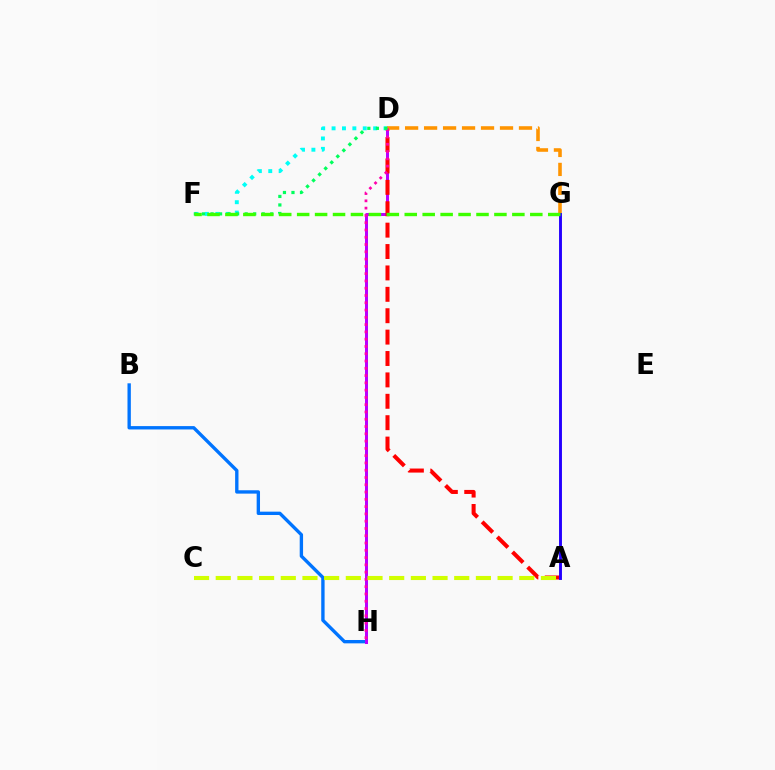{('B', 'H'): [{'color': '#0074ff', 'line_style': 'solid', 'thickness': 2.42}], ('D', 'H'): [{'color': '#b900ff', 'line_style': 'solid', 'thickness': 2.16}, {'color': '#ff00ac', 'line_style': 'dotted', 'thickness': 1.98}], ('A', 'D'): [{'color': '#ff0000', 'line_style': 'dashed', 'thickness': 2.91}], ('D', 'F'): [{'color': '#00fff6', 'line_style': 'dotted', 'thickness': 2.82}, {'color': '#00ff5c', 'line_style': 'dotted', 'thickness': 2.32}], ('D', 'G'): [{'color': '#ff9400', 'line_style': 'dashed', 'thickness': 2.58}], ('A', 'G'): [{'color': '#2500ff', 'line_style': 'solid', 'thickness': 2.1}], ('A', 'C'): [{'color': '#d1ff00', 'line_style': 'dashed', 'thickness': 2.95}], ('F', 'G'): [{'color': '#3dff00', 'line_style': 'dashed', 'thickness': 2.44}]}